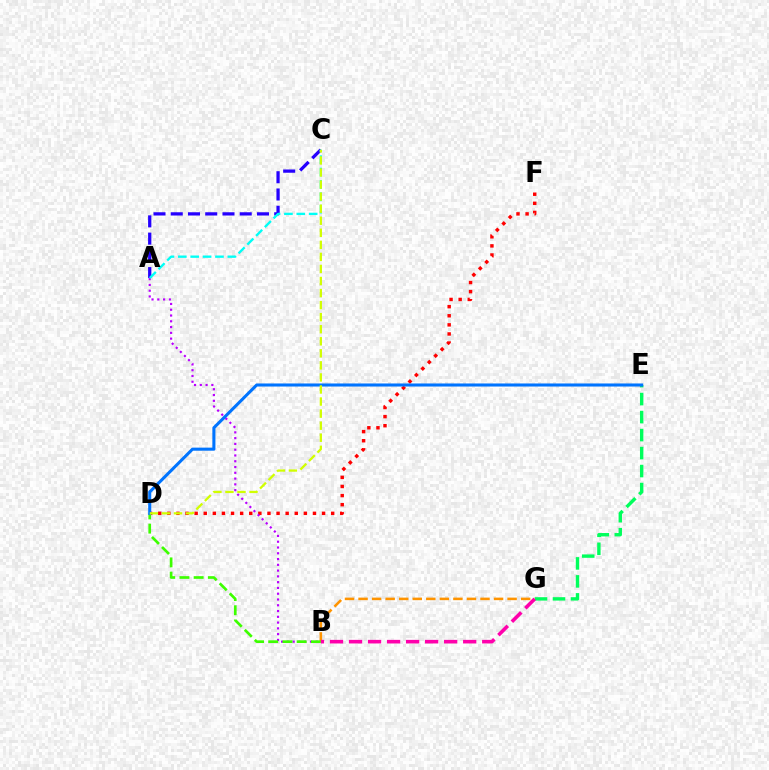{('B', 'G'): [{'color': '#ff9400', 'line_style': 'dashed', 'thickness': 1.84}, {'color': '#ff00ac', 'line_style': 'dashed', 'thickness': 2.58}], ('D', 'F'): [{'color': '#ff0000', 'line_style': 'dotted', 'thickness': 2.47}], ('A', 'C'): [{'color': '#2500ff', 'line_style': 'dashed', 'thickness': 2.34}, {'color': '#00fff6', 'line_style': 'dashed', 'thickness': 1.68}], ('A', 'B'): [{'color': '#b900ff', 'line_style': 'dotted', 'thickness': 1.57}], ('E', 'G'): [{'color': '#00ff5c', 'line_style': 'dashed', 'thickness': 2.44}], ('B', 'D'): [{'color': '#3dff00', 'line_style': 'dashed', 'thickness': 1.93}], ('D', 'E'): [{'color': '#0074ff', 'line_style': 'solid', 'thickness': 2.21}], ('C', 'D'): [{'color': '#d1ff00', 'line_style': 'dashed', 'thickness': 1.64}]}